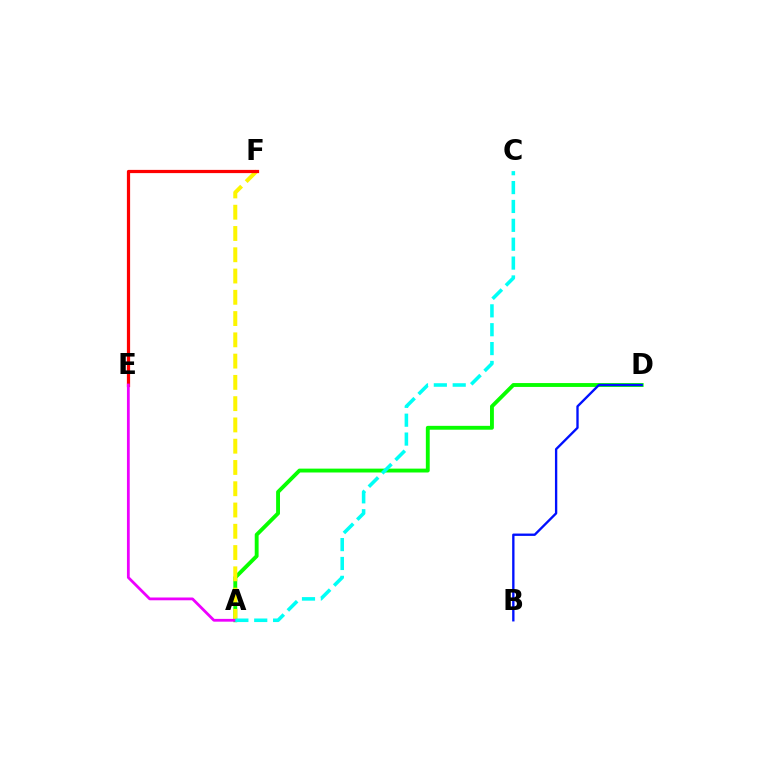{('A', 'D'): [{'color': '#08ff00', 'line_style': 'solid', 'thickness': 2.79}], ('A', 'F'): [{'color': '#fcf500', 'line_style': 'dashed', 'thickness': 2.89}], ('E', 'F'): [{'color': '#ff0000', 'line_style': 'solid', 'thickness': 2.32}], ('A', 'E'): [{'color': '#ee00ff', 'line_style': 'solid', 'thickness': 2.0}], ('B', 'D'): [{'color': '#0010ff', 'line_style': 'solid', 'thickness': 1.69}], ('A', 'C'): [{'color': '#00fff6', 'line_style': 'dashed', 'thickness': 2.56}]}